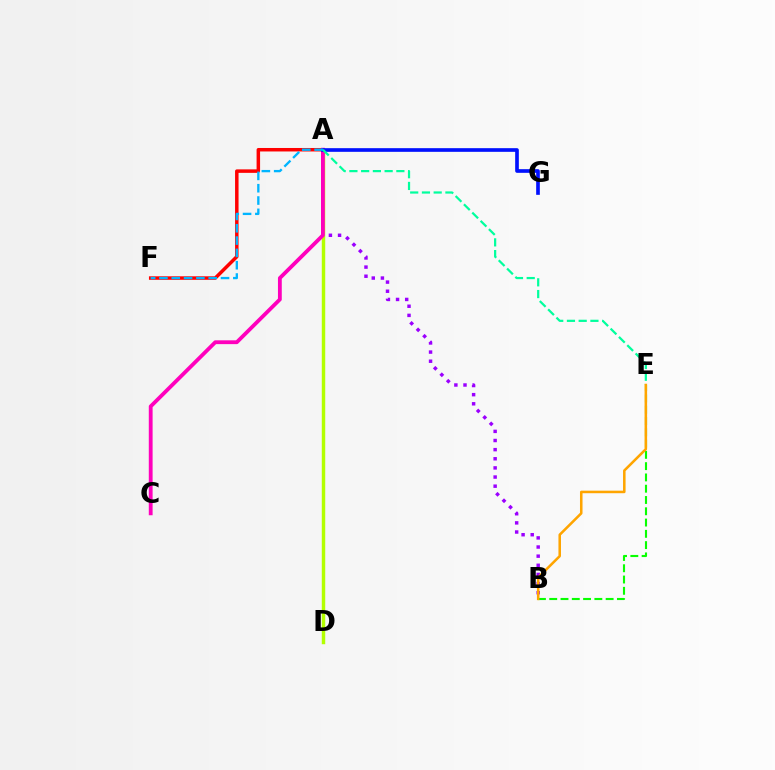{('B', 'E'): [{'color': '#08ff00', 'line_style': 'dashed', 'thickness': 1.53}, {'color': '#ffa500', 'line_style': 'solid', 'thickness': 1.83}], ('A', 'B'): [{'color': '#9b00ff', 'line_style': 'dotted', 'thickness': 2.48}], ('A', 'F'): [{'color': '#ff0000', 'line_style': 'solid', 'thickness': 2.51}, {'color': '#00b5ff', 'line_style': 'dashed', 'thickness': 1.67}], ('A', 'D'): [{'color': '#b3ff00', 'line_style': 'solid', 'thickness': 2.48}], ('A', 'C'): [{'color': '#ff00bd', 'line_style': 'solid', 'thickness': 2.75}], ('A', 'G'): [{'color': '#0010ff', 'line_style': 'solid', 'thickness': 2.63}], ('A', 'E'): [{'color': '#00ff9d', 'line_style': 'dashed', 'thickness': 1.59}]}